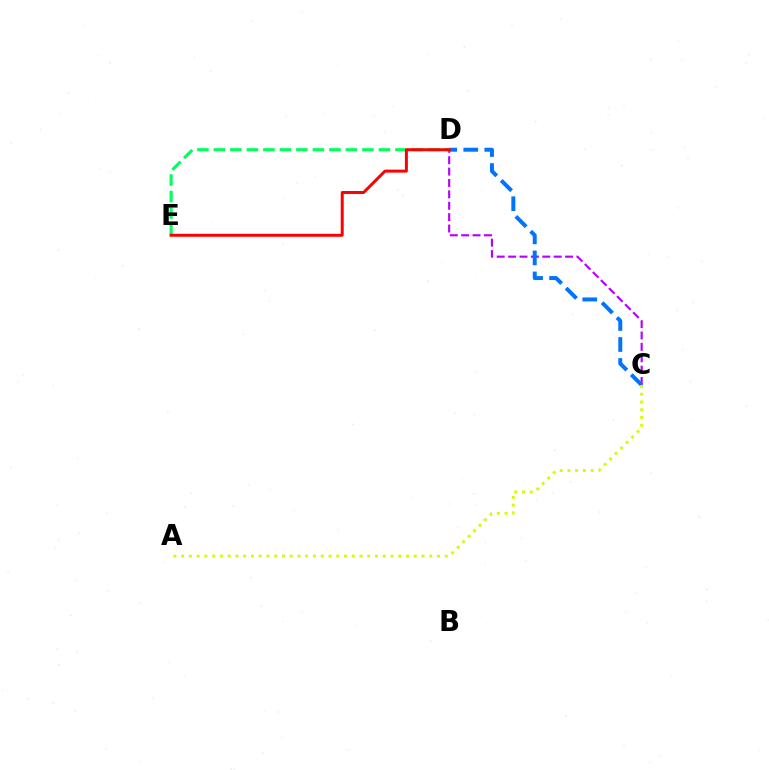{('C', 'D'): [{'color': '#b900ff', 'line_style': 'dashed', 'thickness': 1.55}, {'color': '#0074ff', 'line_style': 'dashed', 'thickness': 2.85}], ('D', 'E'): [{'color': '#00ff5c', 'line_style': 'dashed', 'thickness': 2.24}, {'color': '#ff0000', 'line_style': 'solid', 'thickness': 2.14}], ('A', 'C'): [{'color': '#d1ff00', 'line_style': 'dotted', 'thickness': 2.11}]}